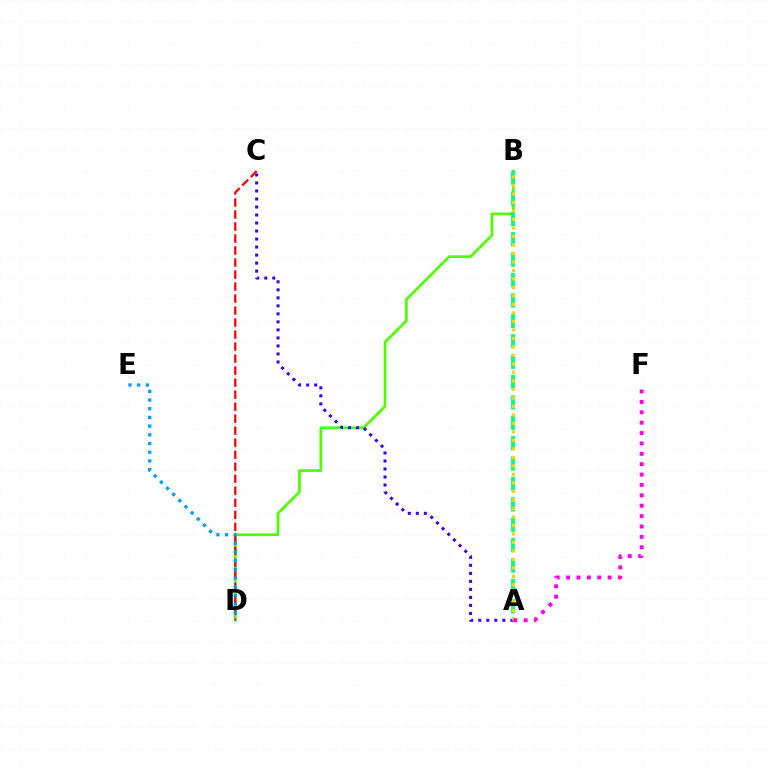{('B', 'D'): [{'color': '#4fff00', 'line_style': 'solid', 'thickness': 1.94}], ('A', 'C'): [{'color': '#3700ff', 'line_style': 'dotted', 'thickness': 2.18}], ('A', 'B'): [{'color': '#00ff86', 'line_style': 'dashed', 'thickness': 2.77}, {'color': '#ffd500', 'line_style': 'dotted', 'thickness': 2.31}], ('C', 'D'): [{'color': '#ff0000', 'line_style': 'dashed', 'thickness': 1.63}], ('D', 'E'): [{'color': '#009eff', 'line_style': 'dotted', 'thickness': 2.36}], ('A', 'F'): [{'color': '#ff00ed', 'line_style': 'dotted', 'thickness': 2.82}]}